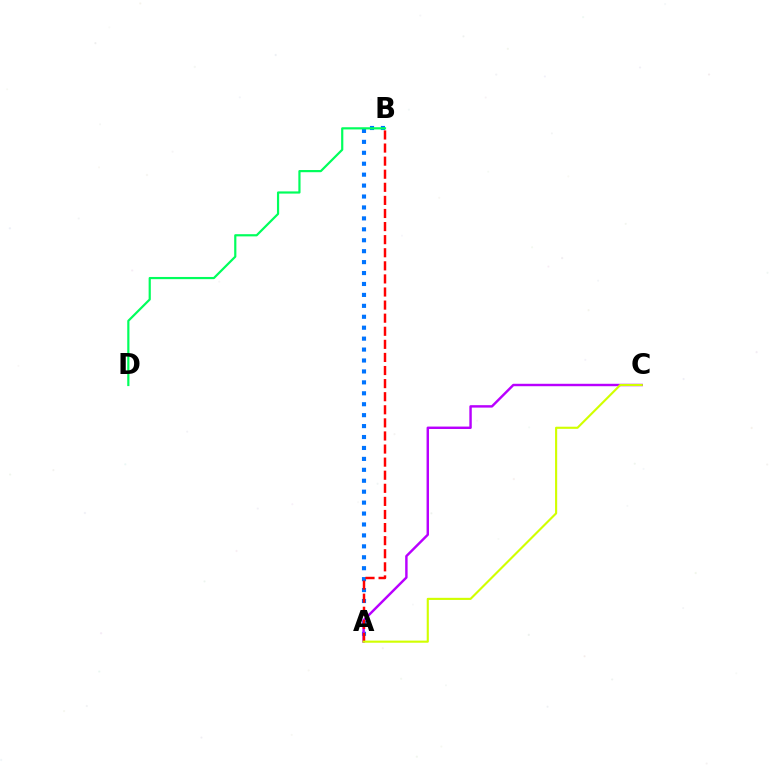{('A', 'B'): [{'color': '#0074ff', 'line_style': 'dotted', 'thickness': 2.97}, {'color': '#ff0000', 'line_style': 'dashed', 'thickness': 1.78}], ('A', 'C'): [{'color': '#b900ff', 'line_style': 'solid', 'thickness': 1.75}, {'color': '#d1ff00', 'line_style': 'solid', 'thickness': 1.53}], ('B', 'D'): [{'color': '#00ff5c', 'line_style': 'solid', 'thickness': 1.58}]}